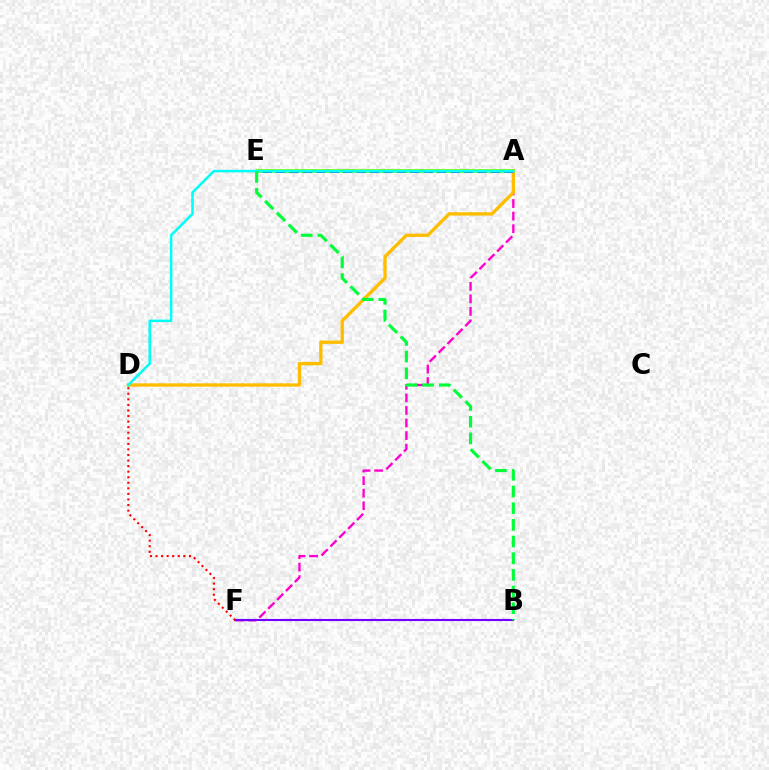{('A', 'F'): [{'color': '#ff00cf', 'line_style': 'dashed', 'thickness': 1.71}], ('A', 'E'): [{'color': '#84ff00', 'line_style': 'solid', 'thickness': 2.77}, {'color': '#004bff', 'line_style': 'dashed', 'thickness': 1.82}], ('A', 'D'): [{'color': '#ffbd00', 'line_style': 'solid', 'thickness': 2.41}, {'color': '#00fff6', 'line_style': 'solid', 'thickness': 1.84}], ('B', 'F'): [{'color': '#7200ff', 'line_style': 'solid', 'thickness': 1.53}], ('D', 'F'): [{'color': '#ff0000', 'line_style': 'dotted', 'thickness': 1.51}], ('B', 'E'): [{'color': '#00ff39', 'line_style': 'dashed', 'thickness': 2.27}]}